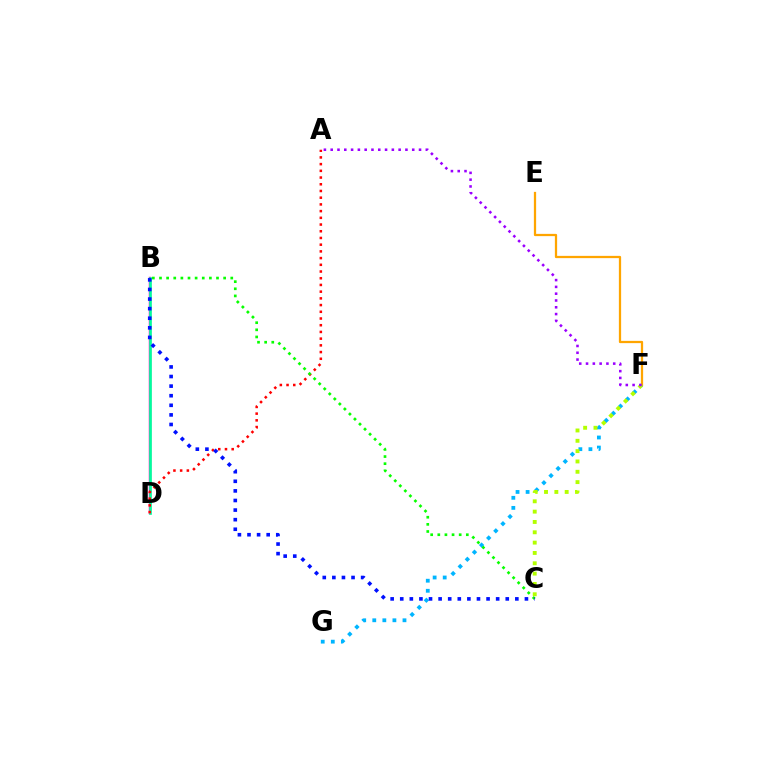{('B', 'D'): [{'color': '#ff00bd', 'line_style': 'solid', 'thickness': 1.76}, {'color': '#00ff9d', 'line_style': 'solid', 'thickness': 1.92}], ('E', 'F'): [{'color': '#ffa500', 'line_style': 'solid', 'thickness': 1.62}], ('F', 'G'): [{'color': '#00b5ff', 'line_style': 'dotted', 'thickness': 2.74}], ('A', 'D'): [{'color': '#ff0000', 'line_style': 'dotted', 'thickness': 1.82}], ('B', 'C'): [{'color': '#08ff00', 'line_style': 'dotted', 'thickness': 1.94}, {'color': '#0010ff', 'line_style': 'dotted', 'thickness': 2.61}], ('C', 'F'): [{'color': '#b3ff00', 'line_style': 'dotted', 'thickness': 2.81}], ('A', 'F'): [{'color': '#9b00ff', 'line_style': 'dotted', 'thickness': 1.85}]}